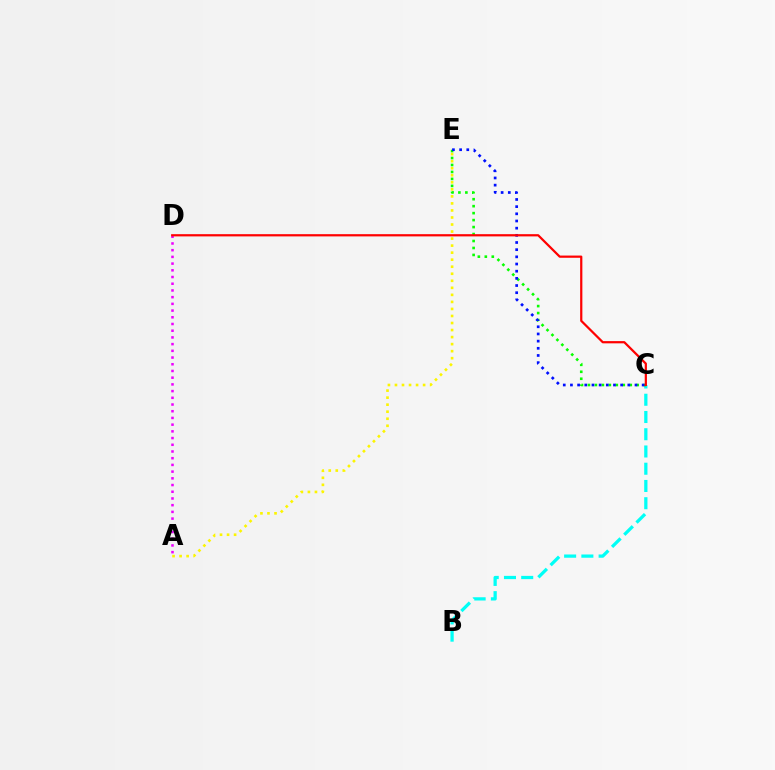{('B', 'C'): [{'color': '#00fff6', 'line_style': 'dashed', 'thickness': 2.34}], ('A', 'D'): [{'color': '#ee00ff', 'line_style': 'dotted', 'thickness': 1.82}], ('A', 'E'): [{'color': '#fcf500', 'line_style': 'dotted', 'thickness': 1.91}], ('C', 'E'): [{'color': '#08ff00', 'line_style': 'dotted', 'thickness': 1.89}, {'color': '#0010ff', 'line_style': 'dotted', 'thickness': 1.95}], ('C', 'D'): [{'color': '#ff0000', 'line_style': 'solid', 'thickness': 1.6}]}